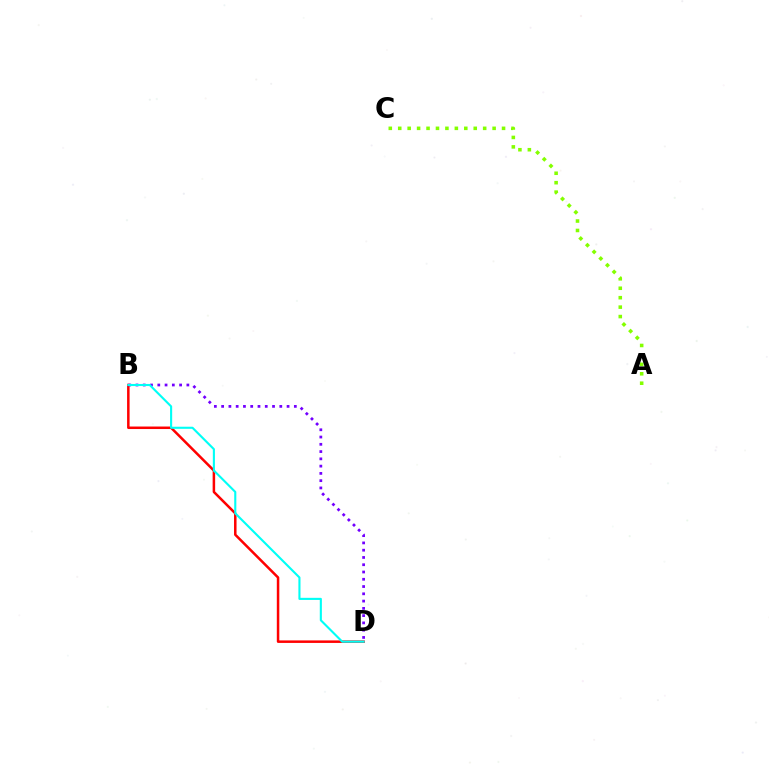{('B', 'D'): [{'color': '#ff0000', 'line_style': 'solid', 'thickness': 1.81}, {'color': '#7200ff', 'line_style': 'dotted', 'thickness': 1.98}, {'color': '#00fff6', 'line_style': 'solid', 'thickness': 1.52}], ('A', 'C'): [{'color': '#84ff00', 'line_style': 'dotted', 'thickness': 2.56}]}